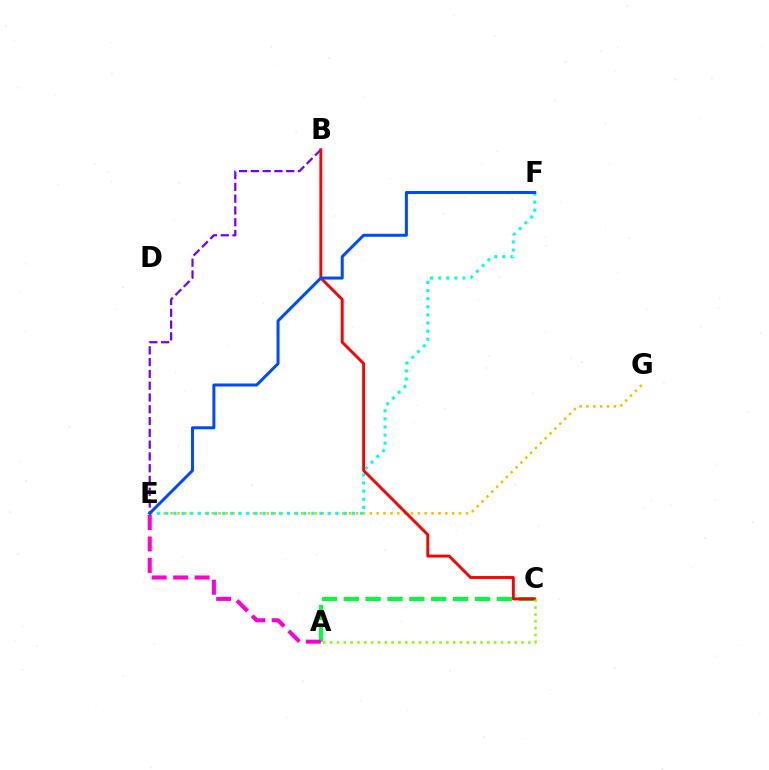{('E', 'G'): [{'color': '#ffbd00', 'line_style': 'dotted', 'thickness': 1.87}], ('B', 'E'): [{'color': '#7200ff', 'line_style': 'dashed', 'thickness': 1.6}], ('E', 'F'): [{'color': '#00fff6', 'line_style': 'dotted', 'thickness': 2.2}, {'color': '#004bff', 'line_style': 'solid', 'thickness': 2.17}], ('A', 'C'): [{'color': '#00ff39', 'line_style': 'dashed', 'thickness': 2.97}, {'color': '#84ff00', 'line_style': 'dotted', 'thickness': 1.86}], ('B', 'C'): [{'color': '#ff0000', 'line_style': 'solid', 'thickness': 2.08}], ('A', 'E'): [{'color': '#ff00cf', 'line_style': 'dashed', 'thickness': 2.92}]}